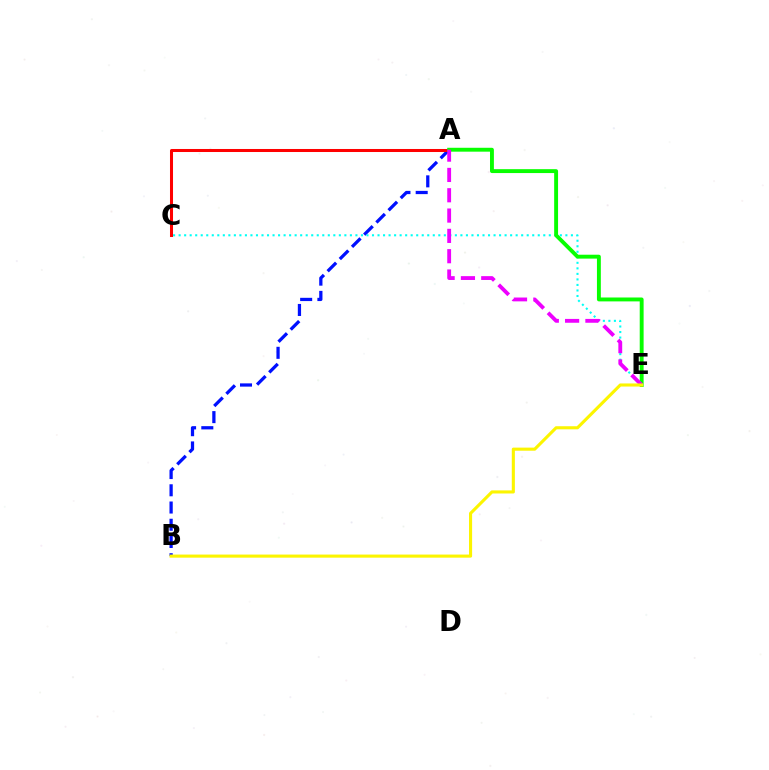{('A', 'B'): [{'color': '#0010ff', 'line_style': 'dashed', 'thickness': 2.34}], ('C', 'E'): [{'color': '#00fff6', 'line_style': 'dotted', 'thickness': 1.5}], ('A', 'C'): [{'color': '#ff0000', 'line_style': 'solid', 'thickness': 2.18}], ('A', 'E'): [{'color': '#08ff00', 'line_style': 'solid', 'thickness': 2.8}, {'color': '#ee00ff', 'line_style': 'dashed', 'thickness': 2.76}], ('B', 'E'): [{'color': '#fcf500', 'line_style': 'solid', 'thickness': 2.23}]}